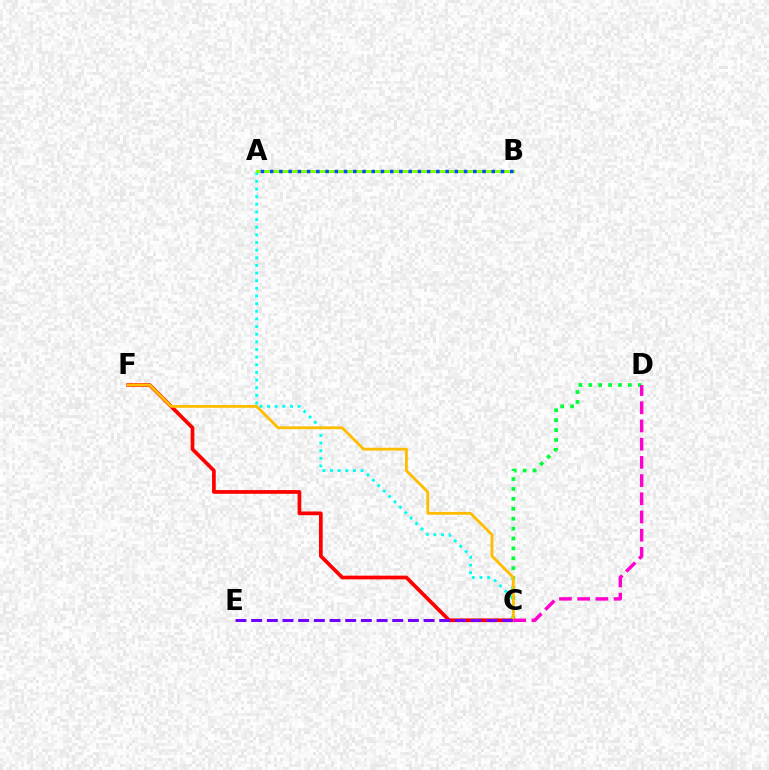{('A', 'C'): [{'color': '#00fff6', 'line_style': 'dotted', 'thickness': 2.08}], ('A', 'B'): [{'color': '#84ff00', 'line_style': 'solid', 'thickness': 2.1}, {'color': '#004bff', 'line_style': 'dotted', 'thickness': 2.51}], ('C', 'D'): [{'color': '#00ff39', 'line_style': 'dotted', 'thickness': 2.69}, {'color': '#ff00cf', 'line_style': 'dashed', 'thickness': 2.47}], ('C', 'F'): [{'color': '#ff0000', 'line_style': 'solid', 'thickness': 2.67}, {'color': '#ffbd00', 'line_style': 'solid', 'thickness': 2.05}], ('C', 'E'): [{'color': '#7200ff', 'line_style': 'dashed', 'thickness': 2.13}]}